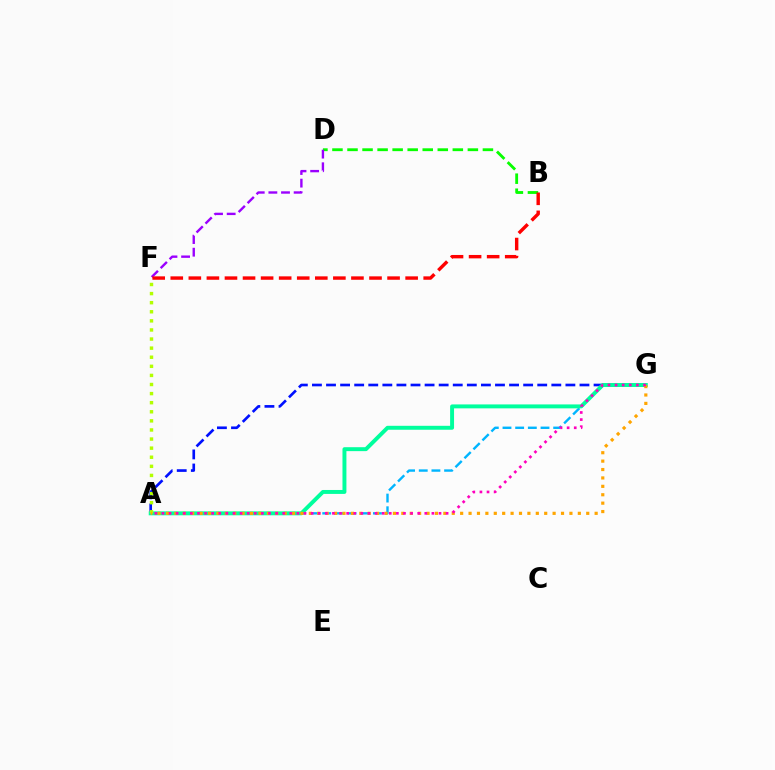{('A', 'G'): [{'color': '#0010ff', 'line_style': 'dashed', 'thickness': 1.91}, {'color': '#00b5ff', 'line_style': 'dashed', 'thickness': 1.72}, {'color': '#00ff9d', 'line_style': 'solid', 'thickness': 2.83}, {'color': '#ffa500', 'line_style': 'dotted', 'thickness': 2.28}, {'color': '#ff00bd', 'line_style': 'dotted', 'thickness': 1.93}], ('B', 'D'): [{'color': '#08ff00', 'line_style': 'dashed', 'thickness': 2.04}], ('D', 'F'): [{'color': '#9b00ff', 'line_style': 'dashed', 'thickness': 1.72}], ('B', 'F'): [{'color': '#ff0000', 'line_style': 'dashed', 'thickness': 2.45}], ('A', 'F'): [{'color': '#b3ff00', 'line_style': 'dotted', 'thickness': 2.47}]}